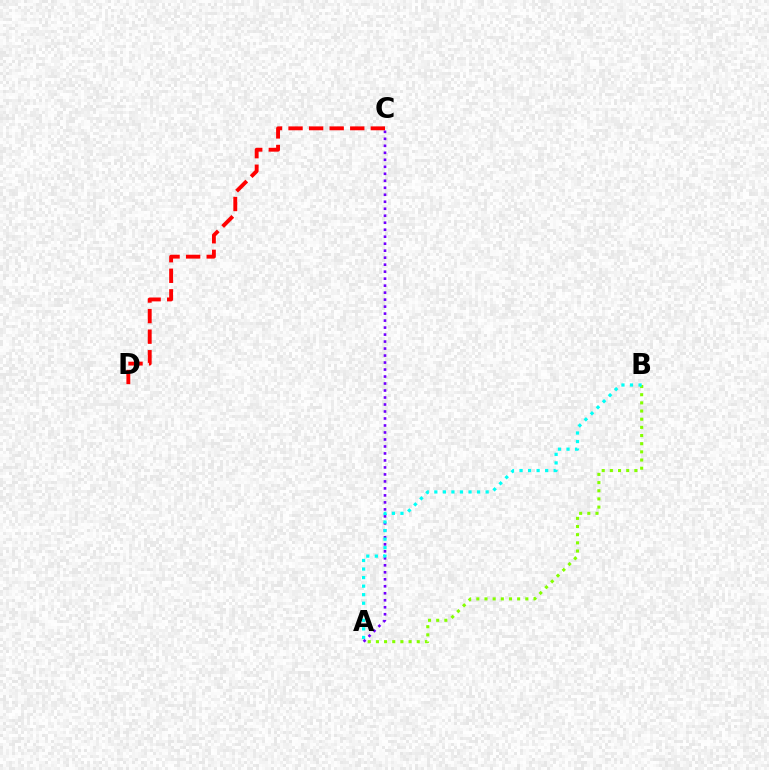{('A', 'B'): [{'color': '#84ff00', 'line_style': 'dotted', 'thickness': 2.22}, {'color': '#00fff6', 'line_style': 'dotted', 'thickness': 2.32}], ('A', 'C'): [{'color': '#7200ff', 'line_style': 'dotted', 'thickness': 1.9}], ('C', 'D'): [{'color': '#ff0000', 'line_style': 'dashed', 'thickness': 2.79}]}